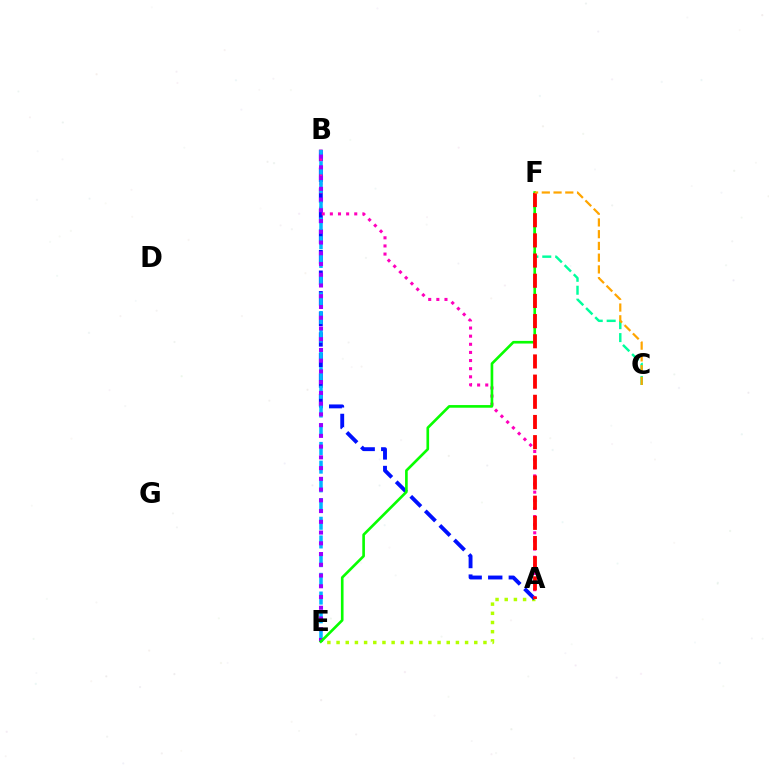{('A', 'E'): [{'color': '#b3ff00', 'line_style': 'dotted', 'thickness': 2.49}], ('A', 'B'): [{'color': '#0010ff', 'line_style': 'dashed', 'thickness': 2.8}, {'color': '#ff00bd', 'line_style': 'dotted', 'thickness': 2.21}], ('B', 'E'): [{'color': '#00b5ff', 'line_style': 'dashed', 'thickness': 2.54}, {'color': '#9b00ff', 'line_style': 'dotted', 'thickness': 2.92}], ('C', 'F'): [{'color': '#00ff9d', 'line_style': 'dashed', 'thickness': 1.76}, {'color': '#ffa500', 'line_style': 'dashed', 'thickness': 1.6}], ('E', 'F'): [{'color': '#08ff00', 'line_style': 'solid', 'thickness': 1.91}], ('A', 'F'): [{'color': '#ff0000', 'line_style': 'dashed', 'thickness': 2.74}]}